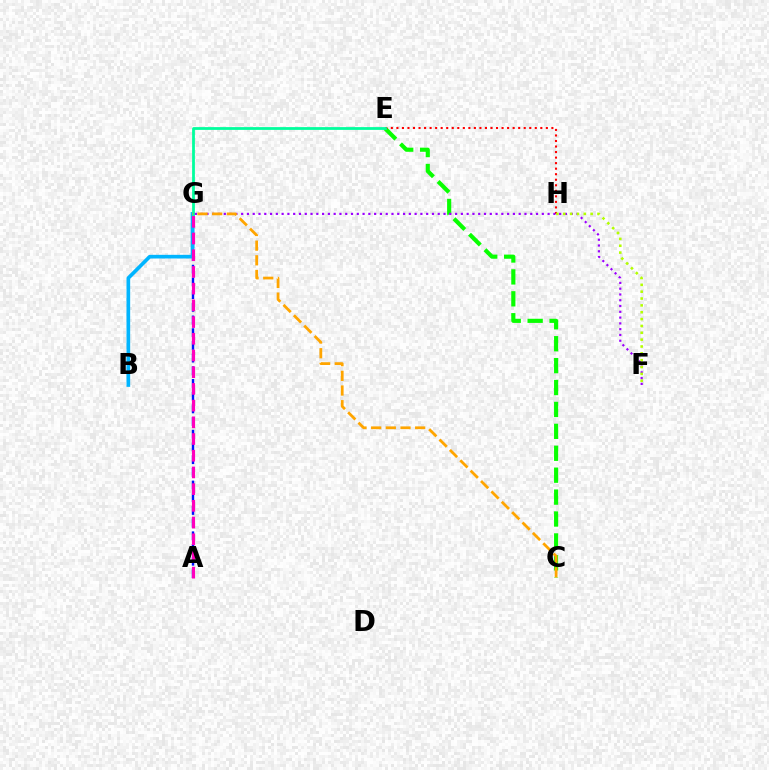{('C', 'E'): [{'color': '#08ff00', 'line_style': 'dashed', 'thickness': 2.98}], ('A', 'G'): [{'color': '#0010ff', 'line_style': 'dashed', 'thickness': 1.72}, {'color': '#ff00bd', 'line_style': 'dashed', 'thickness': 2.27}], ('B', 'G'): [{'color': '#00b5ff', 'line_style': 'solid', 'thickness': 2.64}], ('E', 'H'): [{'color': '#ff0000', 'line_style': 'dotted', 'thickness': 1.5}], ('E', 'G'): [{'color': '#00ff9d', 'line_style': 'solid', 'thickness': 2.0}], ('F', 'G'): [{'color': '#9b00ff', 'line_style': 'dotted', 'thickness': 1.57}], ('F', 'H'): [{'color': '#b3ff00', 'line_style': 'dotted', 'thickness': 1.86}], ('C', 'G'): [{'color': '#ffa500', 'line_style': 'dashed', 'thickness': 1.99}]}